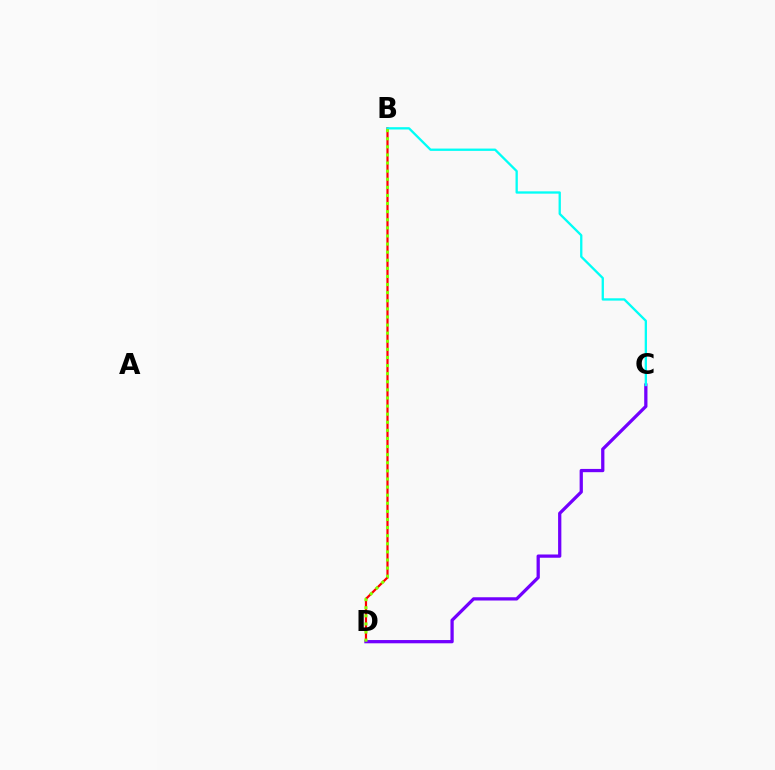{('B', 'D'): [{'color': '#ff0000', 'line_style': 'solid', 'thickness': 1.59}, {'color': '#84ff00', 'line_style': 'dotted', 'thickness': 2.2}], ('C', 'D'): [{'color': '#7200ff', 'line_style': 'solid', 'thickness': 2.35}], ('B', 'C'): [{'color': '#00fff6', 'line_style': 'solid', 'thickness': 1.66}]}